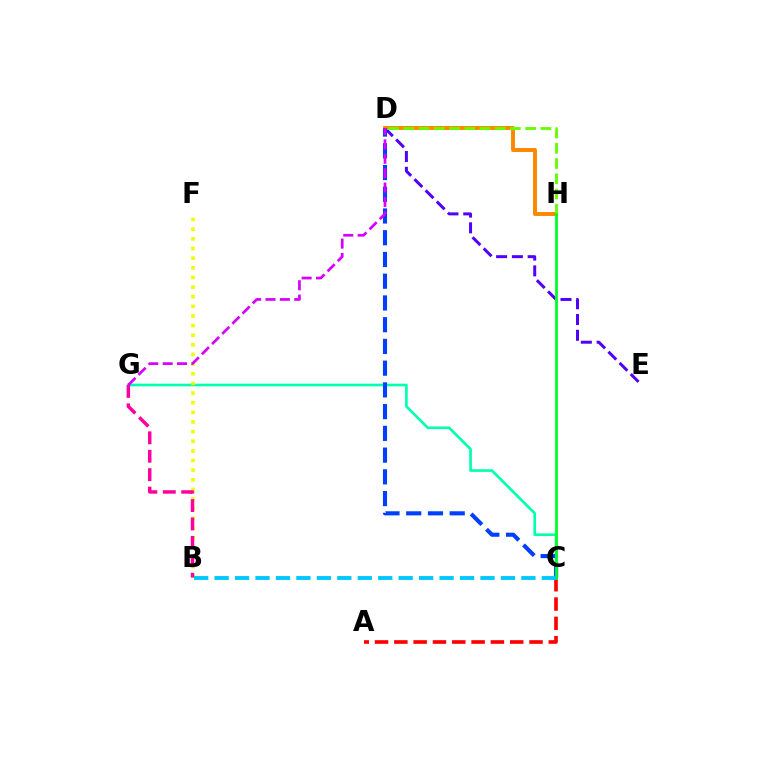{('D', 'E'): [{'color': '#4f00ff', 'line_style': 'dashed', 'thickness': 2.14}], ('C', 'G'): [{'color': '#00ffaf', 'line_style': 'solid', 'thickness': 1.91}], ('D', 'H'): [{'color': '#ff8800', 'line_style': 'solid', 'thickness': 2.85}, {'color': '#66ff00', 'line_style': 'dashed', 'thickness': 2.07}], ('B', 'F'): [{'color': '#eeff00', 'line_style': 'dotted', 'thickness': 2.62}], ('A', 'C'): [{'color': '#ff0000', 'line_style': 'dashed', 'thickness': 2.62}], ('C', 'D'): [{'color': '#003fff', 'line_style': 'dashed', 'thickness': 2.95}], ('B', 'G'): [{'color': '#ff00a0', 'line_style': 'dashed', 'thickness': 2.5}], ('C', 'H'): [{'color': '#00ff27', 'line_style': 'solid', 'thickness': 2.01}], ('B', 'C'): [{'color': '#00c7ff', 'line_style': 'dashed', 'thickness': 2.78}], ('D', 'G'): [{'color': '#d600ff', 'line_style': 'dashed', 'thickness': 1.95}]}